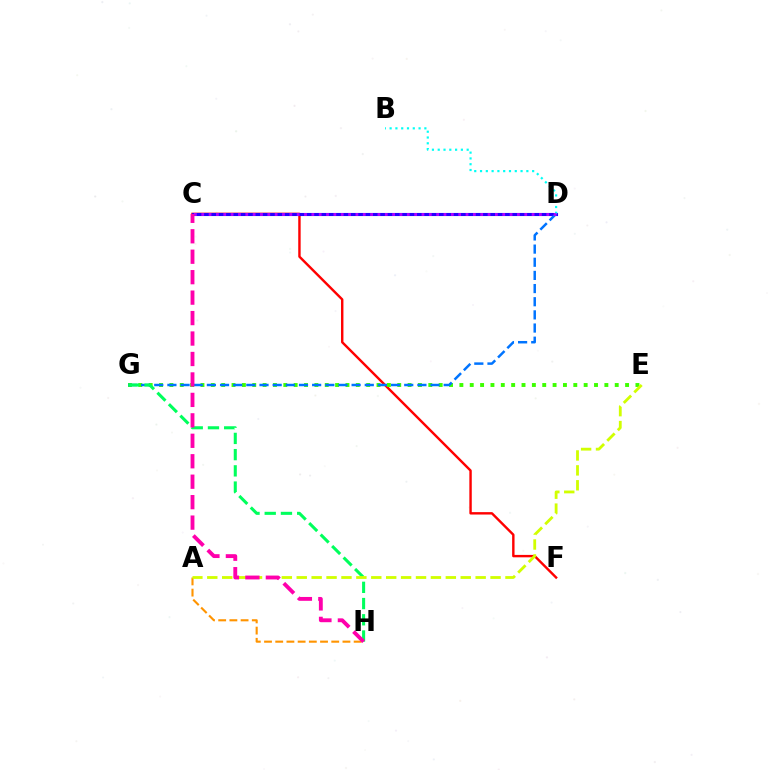{('C', 'F'): [{'color': '#ff0000', 'line_style': 'solid', 'thickness': 1.74}], ('C', 'D'): [{'color': '#2500ff', 'line_style': 'solid', 'thickness': 2.23}, {'color': '#b900ff', 'line_style': 'dotted', 'thickness': 1.99}], ('E', 'G'): [{'color': '#3dff00', 'line_style': 'dotted', 'thickness': 2.81}], ('A', 'H'): [{'color': '#ff9400', 'line_style': 'dashed', 'thickness': 1.52}], ('D', 'G'): [{'color': '#0074ff', 'line_style': 'dashed', 'thickness': 1.79}], ('G', 'H'): [{'color': '#00ff5c', 'line_style': 'dashed', 'thickness': 2.2}], ('B', 'D'): [{'color': '#00fff6', 'line_style': 'dotted', 'thickness': 1.57}], ('A', 'E'): [{'color': '#d1ff00', 'line_style': 'dashed', 'thickness': 2.03}], ('C', 'H'): [{'color': '#ff00ac', 'line_style': 'dashed', 'thickness': 2.78}]}